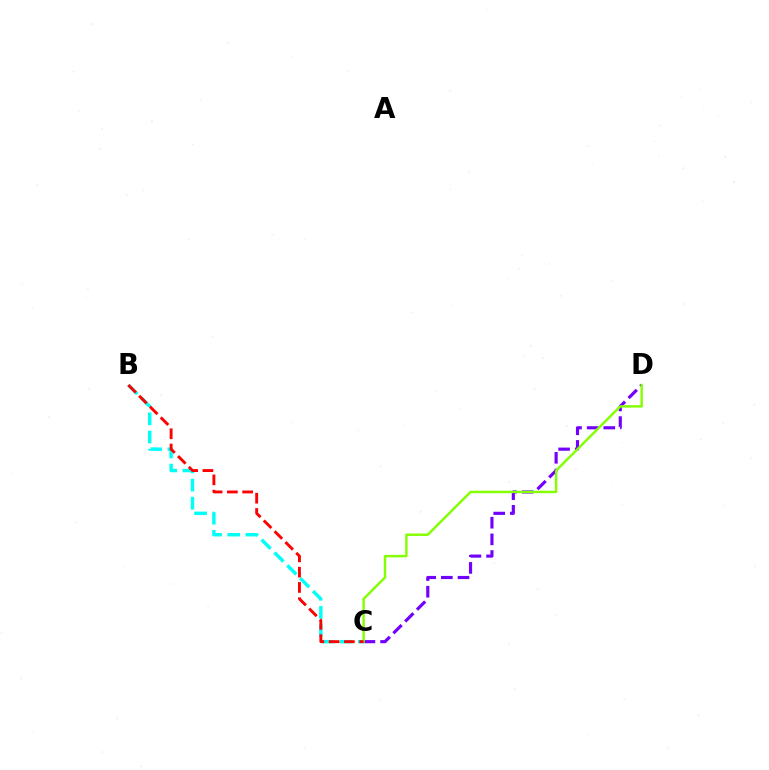{('B', 'C'): [{'color': '#00fff6', 'line_style': 'dashed', 'thickness': 2.47}, {'color': '#ff0000', 'line_style': 'dashed', 'thickness': 2.08}], ('C', 'D'): [{'color': '#7200ff', 'line_style': 'dashed', 'thickness': 2.26}, {'color': '#84ff00', 'line_style': 'solid', 'thickness': 1.75}]}